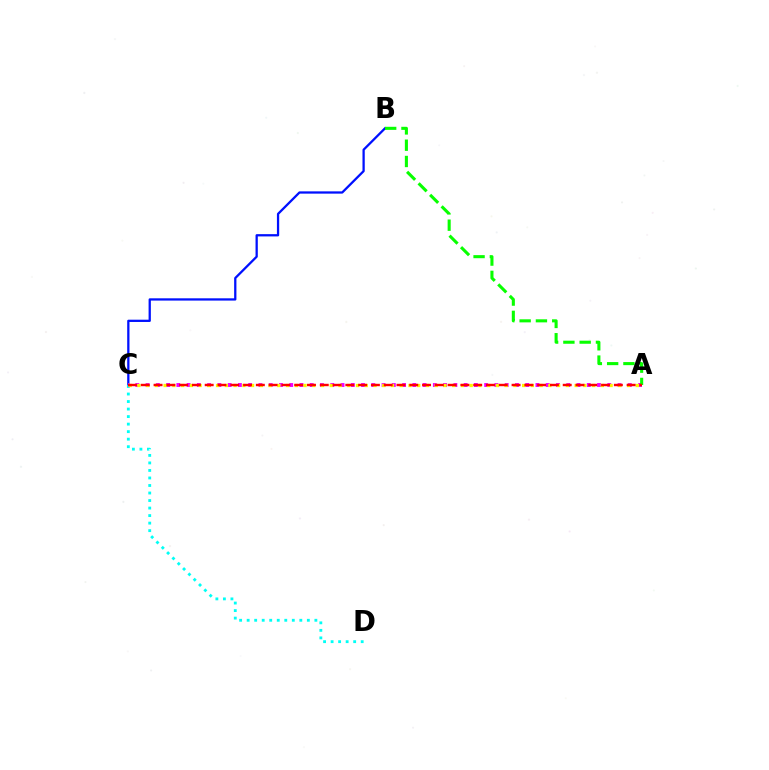{('B', 'C'): [{'color': '#0010ff', 'line_style': 'solid', 'thickness': 1.64}], ('C', 'D'): [{'color': '#00fff6', 'line_style': 'dotted', 'thickness': 2.04}], ('A', 'C'): [{'color': '#ee00ff', 'line_style': 'dotted', 'thickness': 2.79}, {'color': '#fcf500', 'line_style': 'dotted', 'thickness': 2.38}, {'color': '#ff0000', 'line_style': 'dashed', 'thickness': 1.74}], ('A', 'B'): [{'color': '#08ff00', 'line_style': 'dashed', 'thickness': 2.21}]}